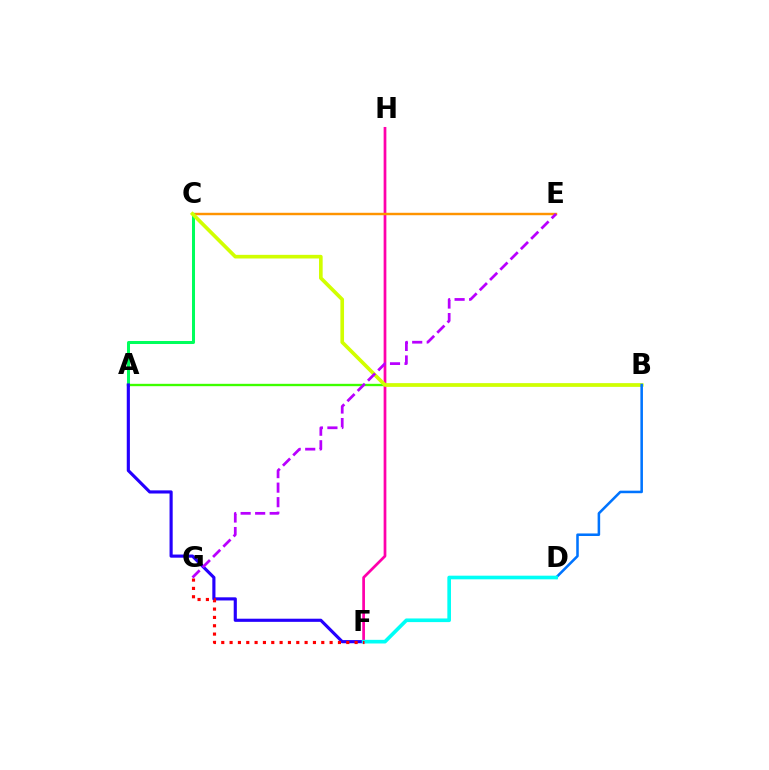{('F', 'H'): [{'color': '#ff00ac', 'line_style': 'solid', 'thickness': 1.96}], ('C', 'E'): [{'color': '#ff9400', 'line_style': 'solid', 'thickness': 1.75}], ('A', 'B'): [{'color': '#3dff00', 'line_style': 'solid', 'thickness': 1.7}], ('A', 'C'): [{'color': '#00ff5c', 'line_style': 'solid', 'thickness': 2.17}], ('A', 'F'): [{'color': '#2500ff', 'line_style': 'solid', 'thickness': 2.26}], ('B', 'C'): [{'color': '#d1ff00', 'line_style': 'solid', 'thickness': 2.62}], ('B', 'D'): [{'color': '#0074ff', 'line_style': 'solid', 'thickness': 1.83}], ('D', 'F'): [{'color': '#00fff6', 'line_style': 'solid', 'thickness': 2.63}], ('F', 'G'): [{'color': '#ff0000', 'line_style': 'dotted', 'thickness': 2.26}], ('E', 'G'): [{'color': '#b900ff', 'line_style': 'dashed', 'thickness': 1.97}]}